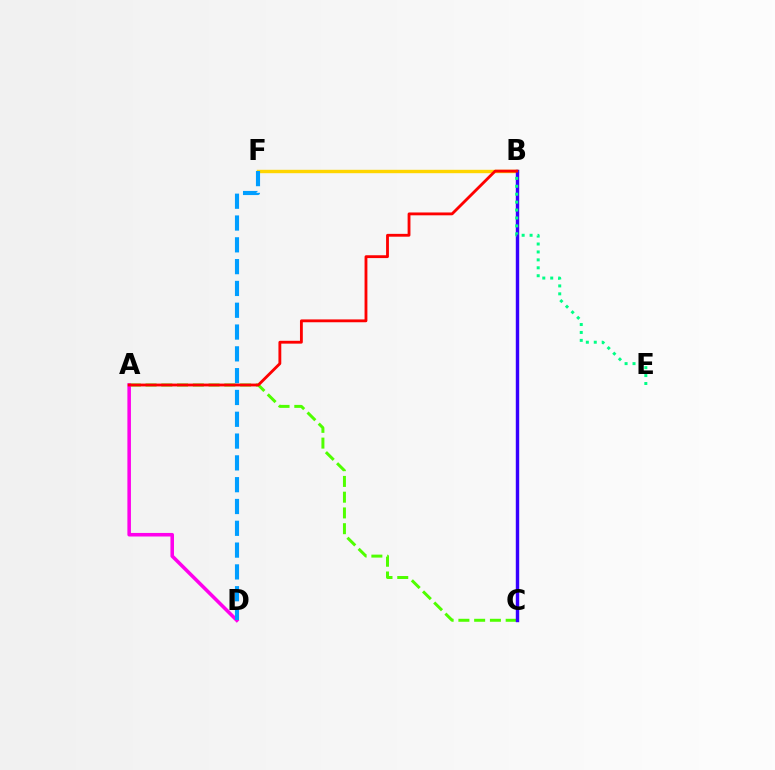{('A', 'C'): [{'color': '#4fff00', 'line_style': 'dashed', 'thickness': 2.14}], ('B', 'F'): [{'color': '#ffd500', 'line_style': 'solid', 'thickness': 2.45}], ('A', 'D'): [{'color': '#ff00ed', 'line_style': 'solid', 'thickness': 2.56}], ('B', 'C'): [{'color': '#3700ff', 'line_style': 'solid', 'thickness': 2.46}], ('D', 'F'): [{'color': '#009eff', 'line_style': 'dashed', 'thickness': 2.96}], ('B', 'E'): [{'color': '#00ff86', 'line_style': 'dotted', 'thickness': 2.15}], ('A', 'B'): [{'color': '#ff0000', 'line_style': 'solid', 'thickness': 2.04}]}